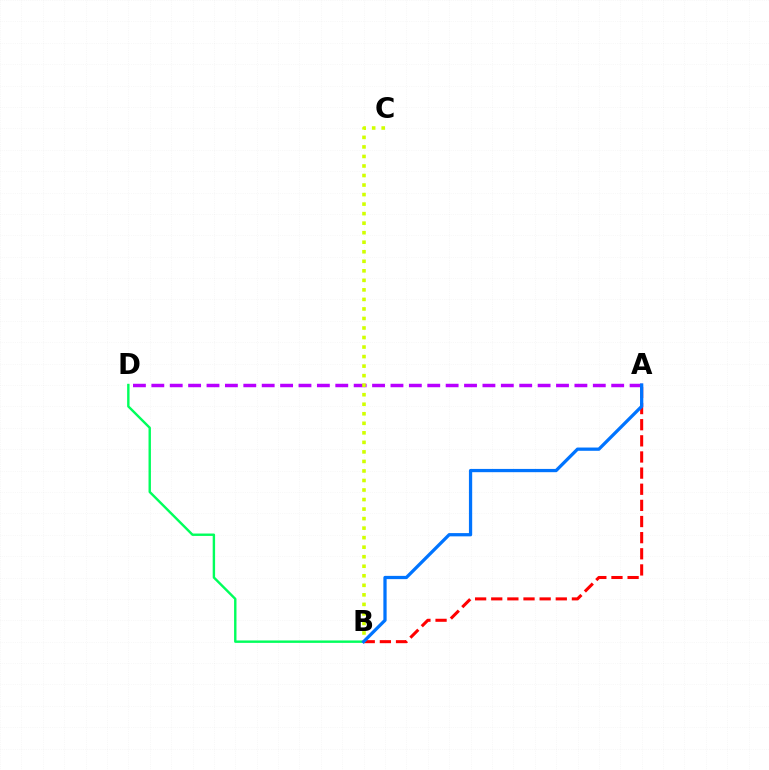{('B', 'D'): [{'color': '#00ff5c', 'line_style': 'solid', 'thickness': 1.73}], ('A', 'B'): [{'color': '#ff0000', 'line_style': 'dashed', 'thickness': 2.19}, {'color': '#0074ff', 'line_style': 'solid', 'thickness': 2.35}], ('A', 'D'): [{'color': '#b900ff', 'line_style': 'dashed', 'thickness': 2.5}], ('B', 'C'): [{'color': '#d1ff00', 'line_style': 'dotted', 'thickness': 2.59}]}